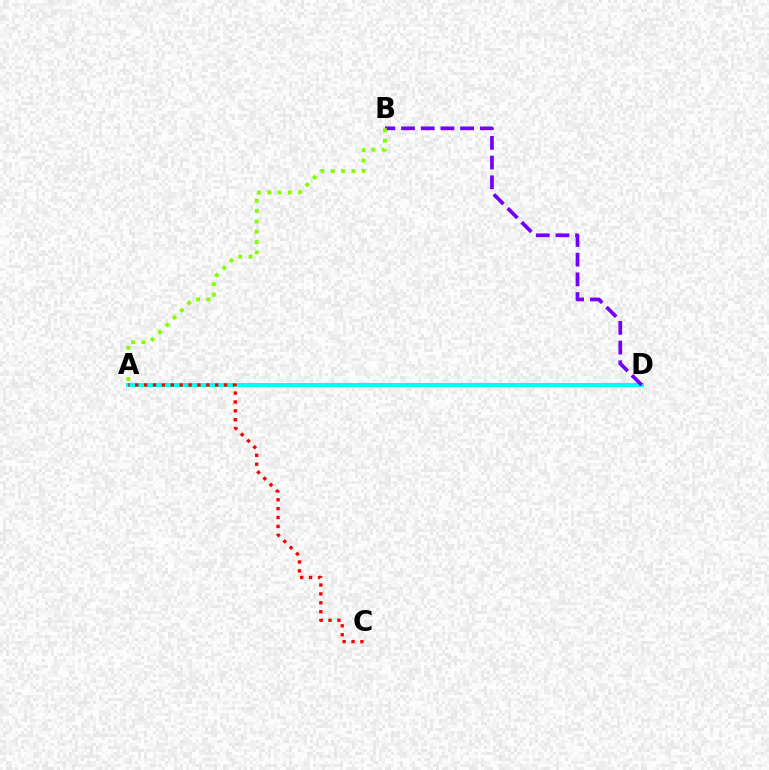{('A', 'D'): [{'color': '#00fff6', 'line_style': 'solid', 'thickness': 2.86}], ('B', 'D'): [{'color': '#7200ff', 'line_style': 'dashed', 'thickness': 2.68}], ('A', 'B'): [{'color': '#84ff00', 'line_style': 'dotted', 'thickness': 2.81}], ('A', 'C'): [{'color': '#ff0000', 'line_style': 'dotted', 'thickness': 2.41}]}